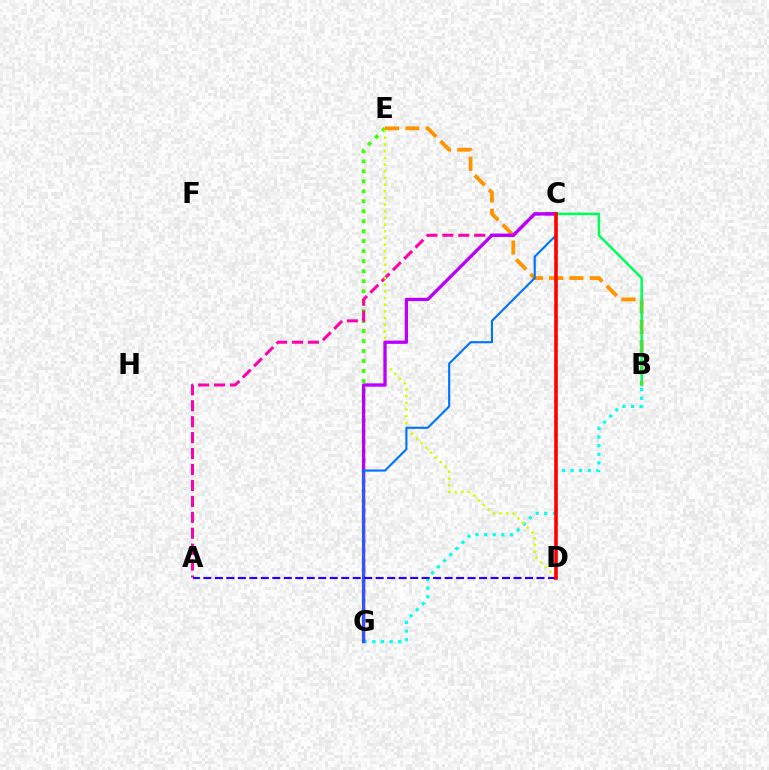{('E', 'G'): [{'color': '#3dff00', 'line_style': 'dotted', 'thickness': 2.71}], ('B', 'E'): [{'color': '#ff9400', 'line_style': 'dashed', 'thickness': 2.76}], ('B', 'G'): [{'color': '#00fff6', 'line_style': 'dotted', 'thickness': 2.34}], ('A', 'C'): [{'color': '#ff00ac', 'line_style': 'dashed', 'thickness': 2.17}], ('D', 'E'): [{'color': '#d1ff00', 'line_style': 'dotted', 'thickness': 1.81}], ('C', 'G'): [{'color': '#b900ff', 'line_style': 'solid', 'thickness': 2.36}, {'color': '#0074ff', 'line_style': 'solid', 'thickness': 1.53}], ('B', 'C'): [{'color': '#00ff5c', 'line_style': 'solid', 'thickness': 1.83}], ('A', 'D'): [{'color': '#2500ff', 'line_style': 'dashed', 'thickness': 1.56}], ('C', 'D'): [{'color': '#ff0000', 'line_style': 'solid', 'thickness': 2.59}]}